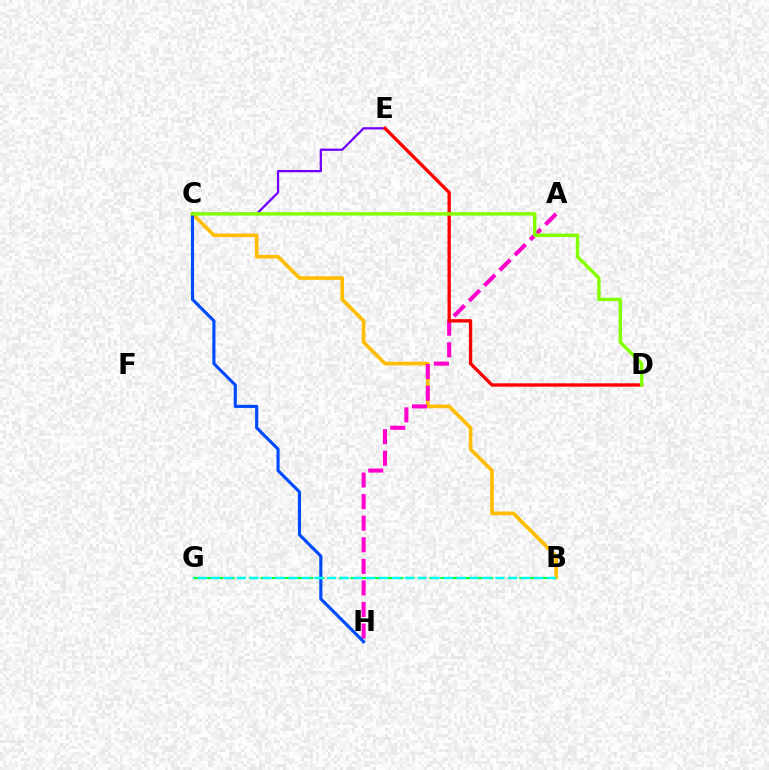{('B', 'C'): [{'color': '#ffbd00', 'line_style': 'solid', 'thickness': 2.62}], ('A', 'H'): [{'color': '#ff00cf', 'line_style': 'dashed', 'thickness': 2.93}], ('B', 'G'): [{'color': '#00ff39', 'line_style': 'dashed', 'thickness': 1.53}, {'color': '#00fff6', 'line_style': 'dashed', 'thickness': 1.76}], ('C', 'H'): [{'color': '#004bff', 'line_style': 'solid', 'thickness': 2.26}], ('C', 'E'): [{'color': '#7200ff', 'line_style': 'solid', 'thickness': 1.63}], ('D', 'E'): [{'color': '#ff0000', 'line_style': 'solid', 'thickness': 2.4}], ('C', 'D'): [{'color': '#84ff00', 'line_style': 'solid', 'thickness': 2.48}]}